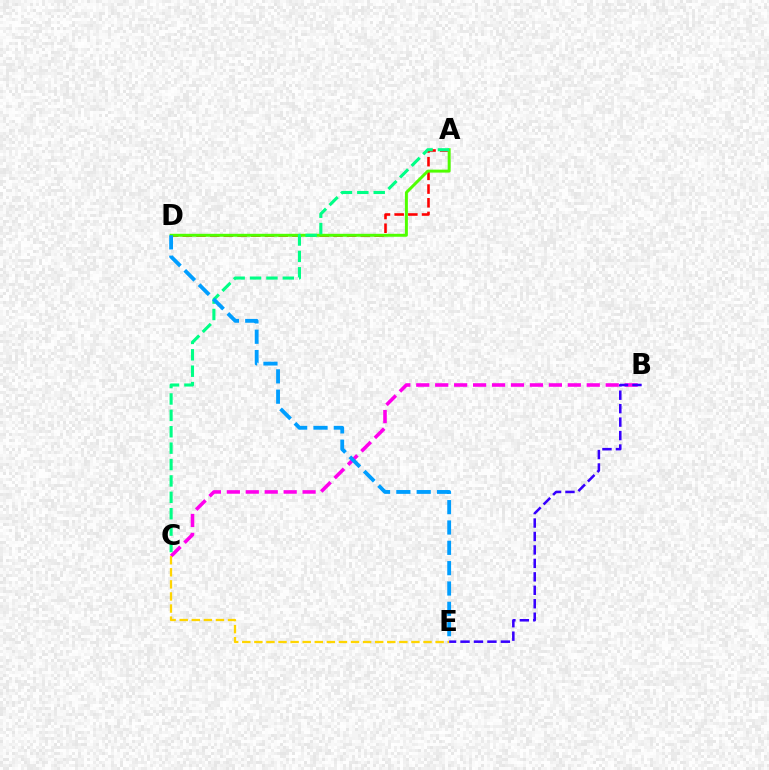{('A', 'D'): [{'color': '#ff0000', 'line_style': 'dashed', 'thickness': 1.86}, {'color': '#4fff00', 'line_style': 'solid', 'thickness': 2.13}], ('B', 'C'): [{'color': '#ff00ed', 'line_style': 'dashed', 'thickness': 2.57}], ('C', 'E'): [{'color': '#ffd500', 'line_style': 'dashed', 'thickness': 1.64}], ('B', 'E'): [{'color': '#3700ff', 'line_style': 'dashed', 'thickness': 1.83}], ('A', 'C'): [{'color': '#00ff86', 'line_style': 'dashed', 'thickness': 2.23}], ('D', 'E'): [{'color': '#009eff', 'line_style': 'dashed', 'thickness': 2.76}]}